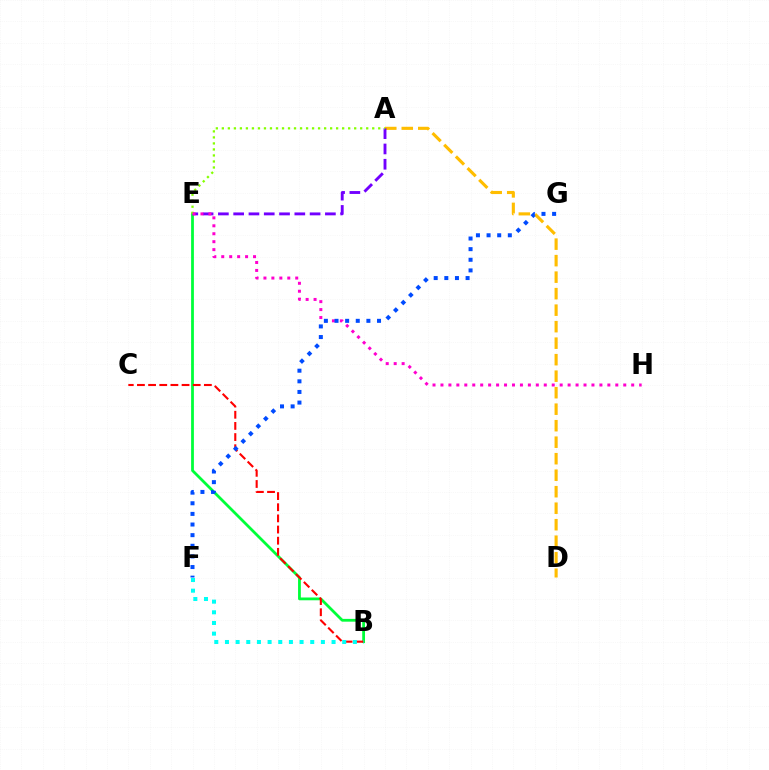{('B', 'E'): [{'color': '#00ff39', 'line_style': 'solid', 'thickness': 2.0}], ('A', 'D'): [{'color': '#ffbd00', 'line_style': 'dashed', 'thickness': 2.24}], ('A', 'E'): [{'color': '#7200ff', 'line_style': 'dashed', 'thickness': 2.08}, {'color': '#84ff00', 'line_style': 'dotted', 'thickness': 1.63}], ('E', 'H'): [{'color': '#ff00cf', 'line_style': 'dotted', 'thickness': 2.16}], ('B', 'C'): [{'color': '#ff0000', 'line_style': 'dashed', 'thickness': 1.52}], ('B', 'F'): [{'color': '#00fff6', 'line_style': 'dotted', 'thickness': 2.9}], ('F', 'G'): [{'color': '#004bff', 'line_style': 'dotted', 'thickness': 2.89}]}